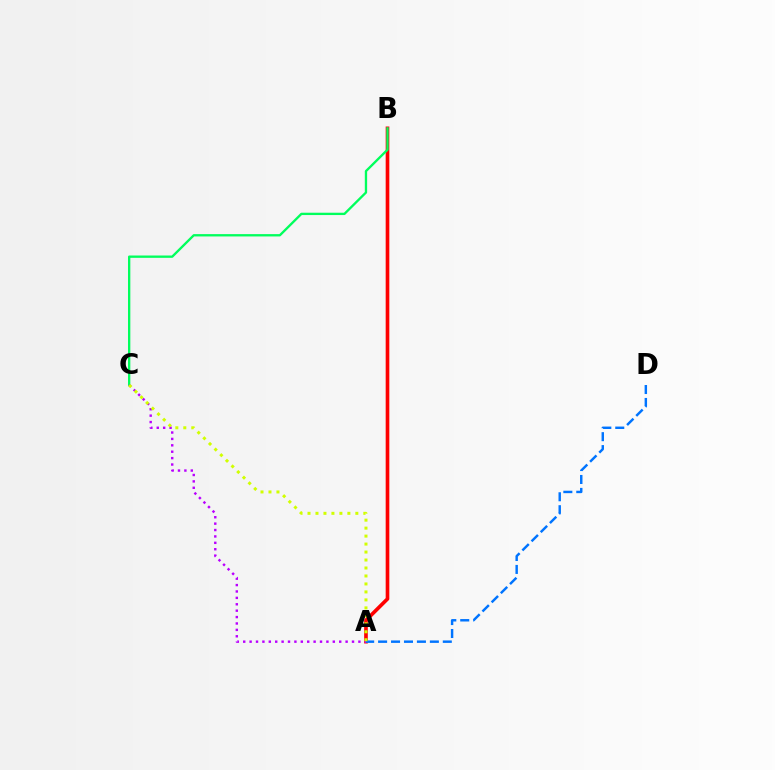{('A', 'B'): [{'color': '#ff0000', 'line_style': 'solid', 'thickness': 2.63}], ('B', 'C'): [{'color': '#00ff5c', 'line_style': 'solid', 'thickness': 1.68}], ('A', 'D'): [{'color': '#0074ff', 'line_style': 'dashed', 'thickness': 1.76}], ('A', 'C'): [{'color': '#b900ff', 'line_style': 'dotted', 'thickness': 1.74}, {'color': '#d1ff00', 'line_style': 'dotted', 'thickness': 2.17}]}